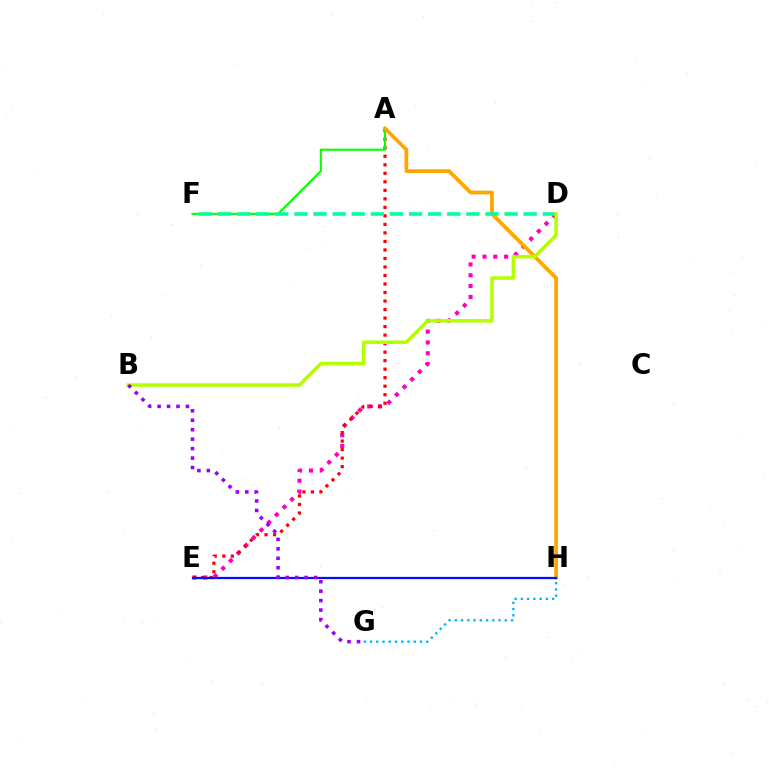{('D', 'E'): [{'color': '#ff00bd', 'line_style': 'dotted', 'thickness': 2.94}], ('A', 'E'): [{'color': '#ff0000', 'line_style': 'dotted', 'thickness': 2.31}], ('A', 'F'): [{'color': '#08ff00', 'line_style': 'solid', 'thickness': 1.52}], ('A', 'H'): [{'color': '#ffa500', 'line_style': 'solid', 'thickness': 2.68}], ('G', 'H'): [{'color': '#00b5ff', 'line_style': 'dotted', 'thickness': 1.7}], ('E', 'H'): [{'color': '#0010ff', 'line_style': 'solid', 'thickness': 1.61}], ('D', 'F'): [{'color': '#00ff9d', 'line_style': 'dashed', 'thickness': 2.6}], ('B', 'D'): [{'color': '#b3ff00', 'line_style': 'solid', 'thickness': 2.53}], ('B', 'G'): [{'color': '#9b00ff', 'line_style': 'dotted', 'thickness': 2.57}]}